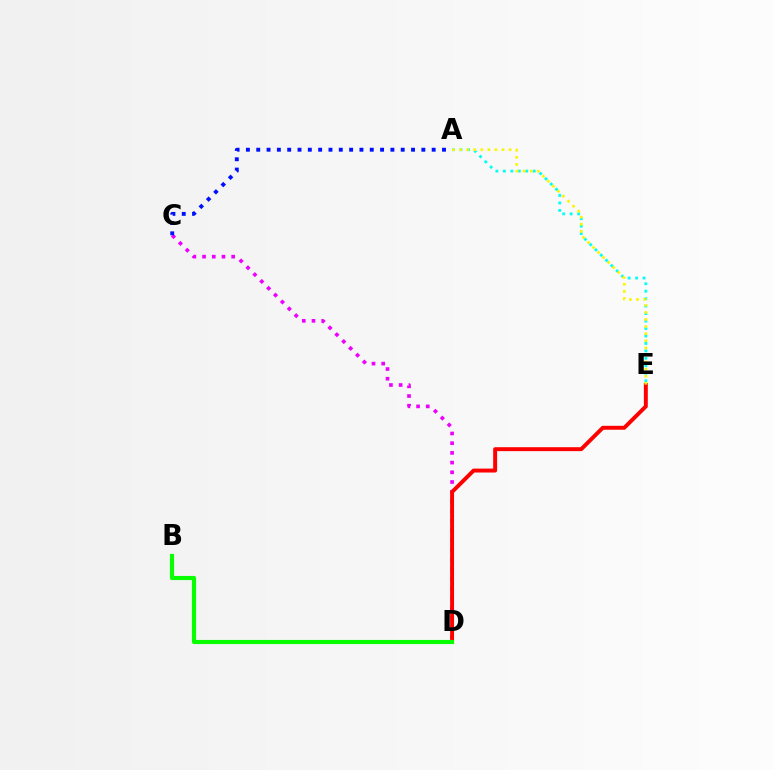{('C', 'D'): [{'color': '#ee00ff', 'line_style': 'dotted', 'thickness': 2.64}], ('A', 'E'): [{'color': '#00fff6', 'line_style': 'dotted', 'thickness': 2.03}, {'color': '#fcf500', 'line_style': 'dotted', 'thickness': 1.93}], ('D', 'E'): [{'color': '#ff0000', 'line_style': 'solid', 'thickness': 2.83}], ('A', 'C'): [{'color': '#0010ff', 'line_style': 'dotted', 'thickness': 2.8}], ('B', 'D'): [{'color': '#08ff00', 'line_style': 'solid', 'thickness': 2.98}]}